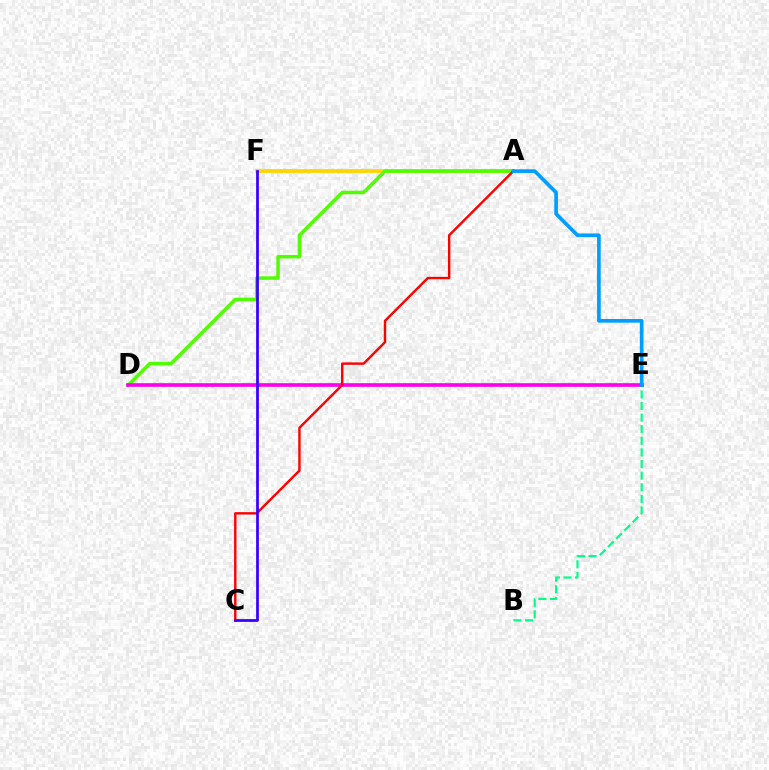{('A', 'F'): [{'color': '#ffd500', 'line_style': 'solid', 'thickness': 2.72}], ('A', 'D'): [{'color': '#4fff00', 'line_style': 'solid', 'thickness': 2.51}], ('B', 'E'): [{'color': '#00ff86', 'line_style': 'dashed', 'thickness': 1.58}], ('D', 'E'): [{'color': '#ff00ed', 'line_style': 'solid', 'thickness': 2.63}], ('A', 'C'): [{'color': '#ff0000', 'line_style': 'solid', 'thickness': 1.73}], ('A', 'E'): [{'color': '#009eff', 'line_style': 'solid', 'thickness': 2.64}], ('C', 'F'): [{'color': '#3700ff', 'line_style': 'solid', 'thickness': 1.98}]}